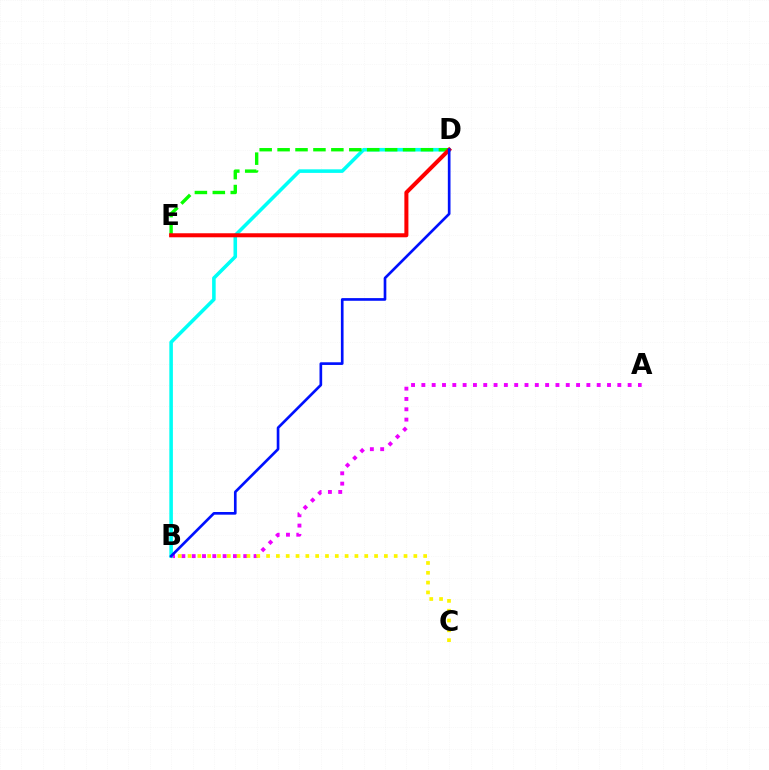{('A', 'B'): [{'color': '#ee00ff', 'line_style': 'dotted', 'thickness': 2.8}], ('B', 'D'): [{'color': '#00fff6', 'line_style': 'solid', 'thickness': 2.57}, {'color': '#0010ff', 'line_style': 'solid', 'thickness': 1.92}], ('B', 'C'): [{'color': '#fcf500', 'line_style': 'dotted', 'thickness': 2.67}], ('D', 'E'): [{'color': '#08ff00', 'line_style': 'dashed', 'thickness': 2.44}, {'color': '#ff0000', 'line_style': 'solid', 'thickness': 2.9}]}